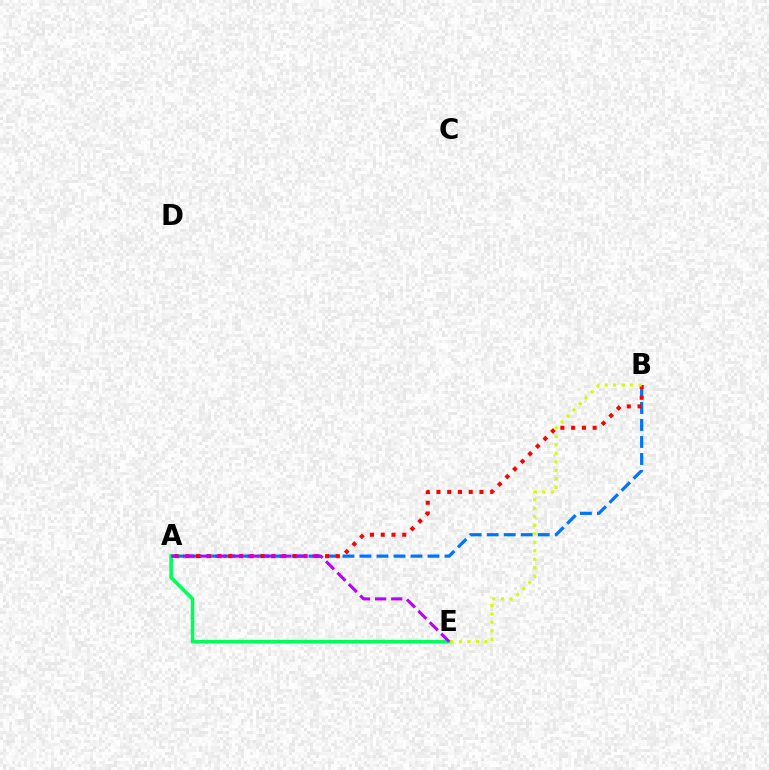{('A', 'E'): [{'color': '#00ff5c', 'line_style': 'solid', 'thickness': 2.59}, {'color': '#b900ff', 'line_style': 'dashed', 'thickness': 2.19}], ('A', 'B'): [{'color': '#0074ff', 'line_style': 'dashed', 'thickness': 2.31}, {'color': '#ff0000', 'line_style': 'dotted', 'thickness': 2.92}], ('B', 'E'): [{'color': '#d1ff00', 'line_style': 'dotted', 'thickness': 2.31}]}